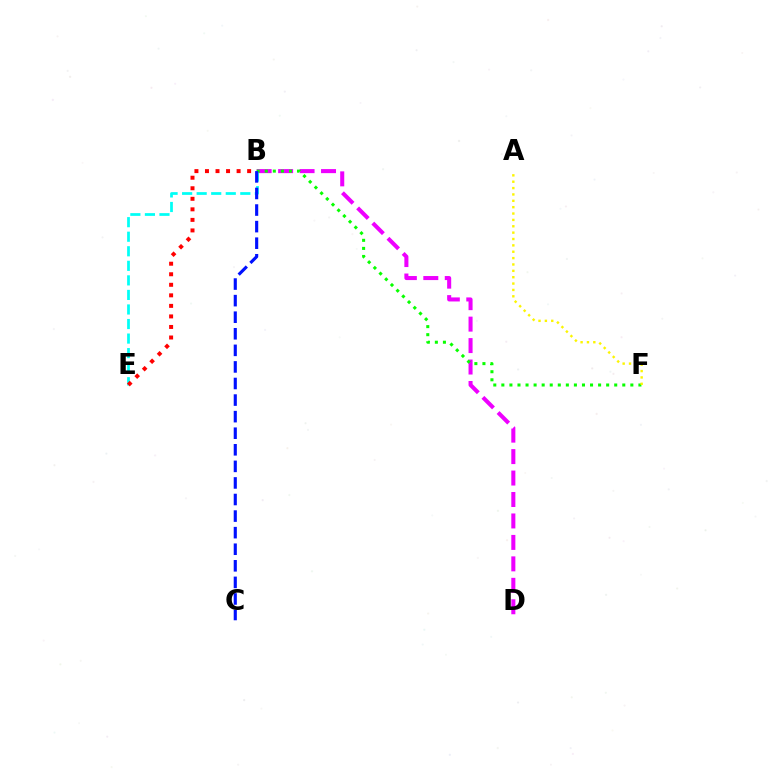{('B', 'D'): [{'color': '#ee00ff', 'line_style': 'dashed', 'thickness': 2.91}], ('B', 'E'): [{'color': '#00fff6', 'line_style': 'dashed', 'thickness': 1.98}, {'color': '#ff0000', 'line_style': 'dotted', 'thickness': 2.86}], ('B', 'F'): [{'color': '#08ff00', 'line_style': 'dotted', 'thickness': 2.19}], ('A', 'F'): [{'color': '#fcf500', 'line_style': 'dotted', 'thickness': 1.73}], ('B', 'C'): [{'color': '#0010ff', 'line_style': 'dashed', 'thickness': 2.25}]}